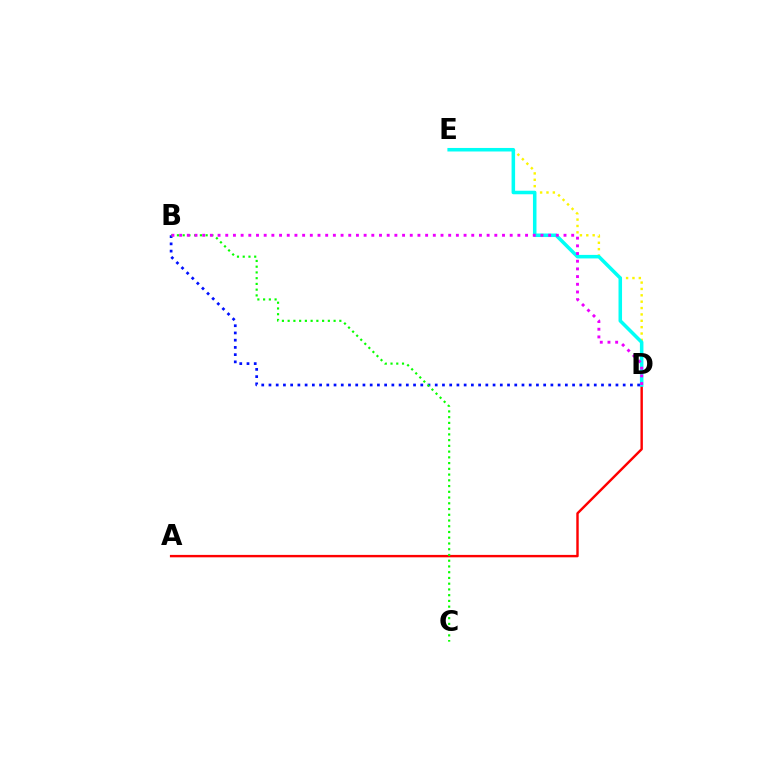{('A', 'D'): [{'color': '#ff0000', 'line_style': 'solid', 'thickness': 1.74}], ('D', 'E'): [{'color': '#fcf500', 'line_style': 'dotted', 'thickness': 1.73}, {'color': '#00fff6', 'line_style': 'solid', 'thickness': 2.54}], ('B', 'D'): [{'color': '#0010ff', 'line_style': 'dotted', 'thickness': 1.96}, {'color': '#ee00ff', 'line_style': 'dotted', 'thickness': 2.09}], ('B', 'C'): [{'color': '#08ff00', 'line_style': 'dotted', 'thickness': 1.56}]}